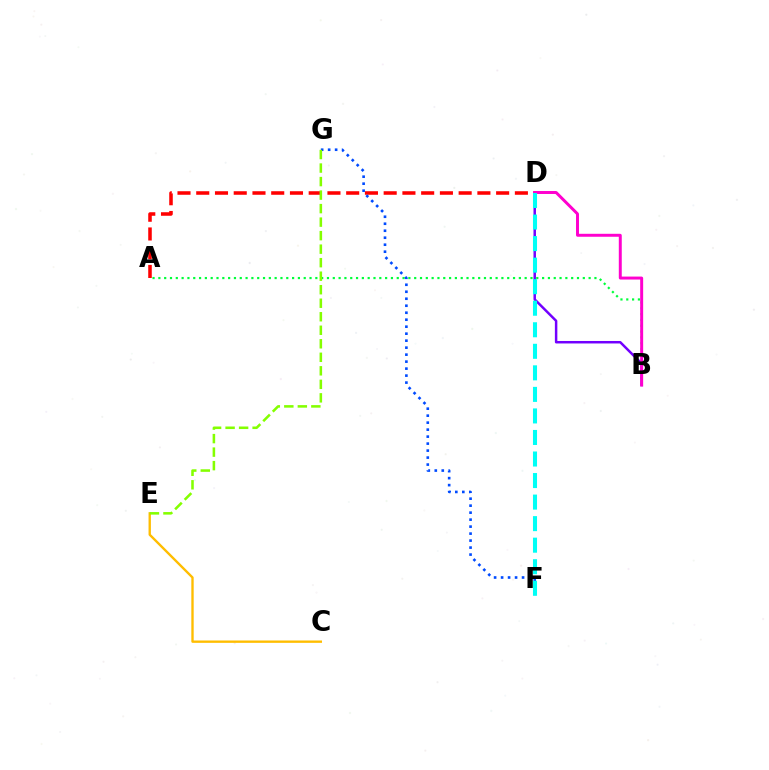{('A', 'D'): [{'color': '#ff0000', 'line_style': 'dashed', 'thickness': 2.55}], ('A', 'B'): [{'color': '#00ff39', 'line_style': 'dotted', 'thickness': 1.58}], ('B', 'D'): [{'color': '#7200ff', 'line_style': 'solid', 'thickness': 1.79}, {'color': '#ff00cf', 'line_style': 'solid', 'thickness': 2.13}], ('C', 'E'): [{'color': '#ffbd00', 'line_style': 'solid', 'thickness': 1.7}], ('F', 'G'): [{'color': '#004bff', 'line_style': 'dotted', 'thickness': 1.9}], ('D', 'F'): [{'color': '#00fff6', 'line_style': 'dashed', 'thickness': 2.93}], ('E', 'G'): [{'color': '#84ff00', 'line_style': 'dashed', 'thickness': 1.84}]}